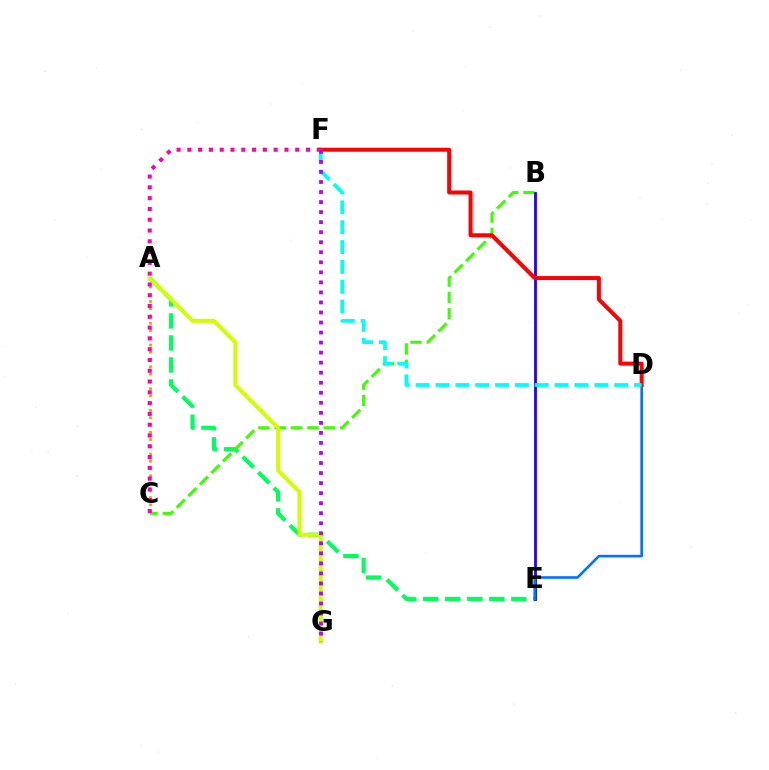{('A', 'C'): [{'color': '#ff9400', 'line_style': 'dotted', 'thickness': 1.97}], ('A', 'E'): [{'color': '#00ff5c', 'line_style': 'dashed', 'thickness': 2.99}], ('B', 'C'): [{'color': '#3dff00', 'line_style': 'dashed', 'thickness': 2.22}], ('B', 'E'): [{'color': '#2500ff', 'line_style': 'solid', 'thickness': 2.03}], ('D', 'E'): [{'color': '#0074ff', 'line_style': 'solid', 'thickness': 1.89}], ('C', 'F'): [{'color': '#ff00ac', 'line_style': 'dotted', 'thickness': 2.93}], ('D', 'F'): [{'color': '#ff0000', 'line_style': 'solid', 'thickness': 2.88}, {'color': '#00fff6', 'line_style': 'dashed', 'thickness': 2.7}], ('A', 'G'): [{'color': '#d1ff00', 'line_style': 'solid', 'thickness': 2.86}], ('F', 'G'): [{'color': '#b900ff', 'line_style': 'dotted', 'thickness': 2.73}]}